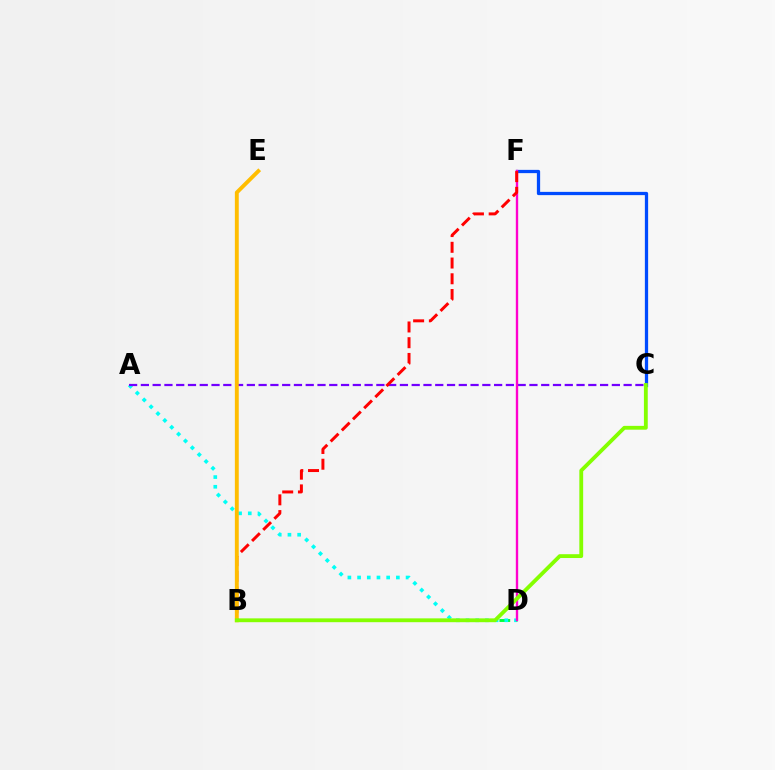{('C', 'F'): [{'color': '#004bff', 'line_style': 'solid', 'thickness': 2.35}], ('B', 'D'): [{'color': '#00ff39', 'line_style': 'dashed', 'thickness': 2.09}], ('A', 'D'): [{'color': '#00fff6', 'line_style': 'dotted', 'thickness': 2.63}], ('A', 'C'): [{'color': '#7200ff', 'line_style': 'dashed', 'thickness': 1.6}], ('D', 'F'): [{'color': '#ff00cf', 'line_style': 'solid', 'thickness': 1.7}], ('B', 'F'): [{'color': '#ff0000', 'line_style': 'dashed', 'thickness': 2.14}], ('B', 'E'): [{'color': '#ffbd00', 'line_style': 'solid', 'thickness': 2.8}], ('B', 'C'): [{'color': '#84ff00', 'line_style': 'solid', 'thickness': 2.76}]}